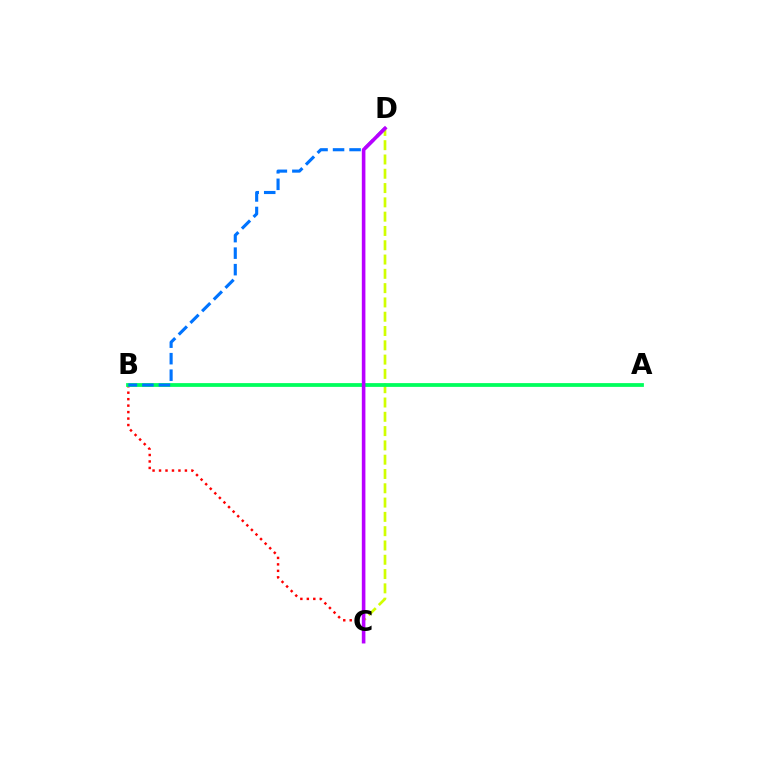{('C', 'D'): [{'color': '#d1ff00', 'line_style': 'dashed', 'thickness': 1.94}, {'color': '#b900ff', 'line_style': 'solid', 'thickness': 2.59}], ('B', 'C'): [{'color': '#ff0000', 'line_style': 'dotted', 'thickness': 1.76}], ('A', 'B'): [{'color': '#00ff5c', 'line_style': 'solid', 'thickness': 2.72}], ('B', 'D'): [{'color': '#0074ff', 'line_style': 'dashed', 'thickness': 2.24}]}